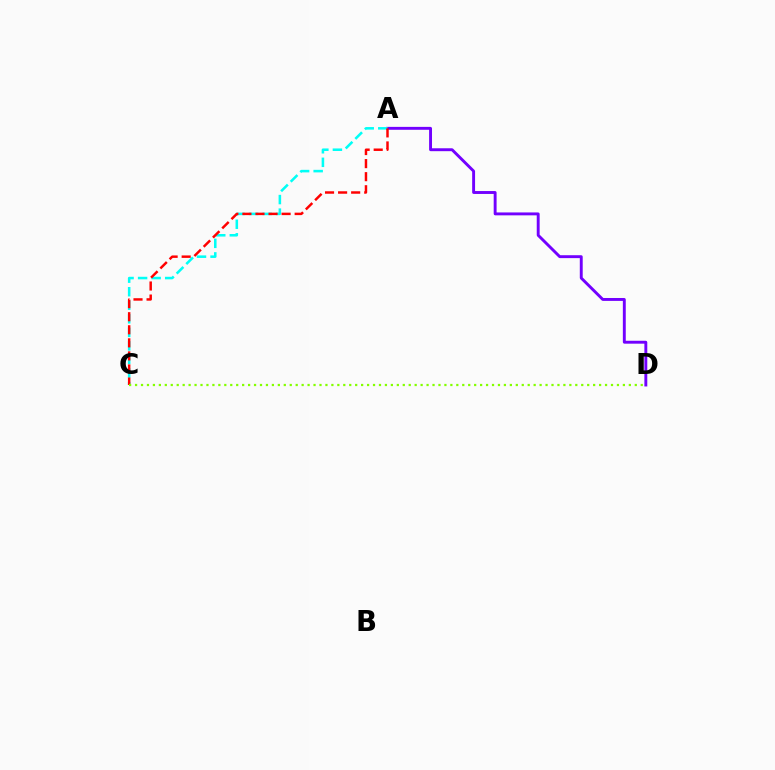{('A', 'D'): [{'color': '#7200ff', 'line_style': 'solid', 'thickness': 2.09}], ('A', 'C'): [{'color': '#00fff6', 'line_style': 'dashed', 'thickness': 1.84}, {'color': '#ff0000', 'line_style': 'dashed', 'thickness': 1.77}], ('C', 'D'): [{'color': '#84ff00', 'line_style': 'dotted', 'thickness': 1.62}]}